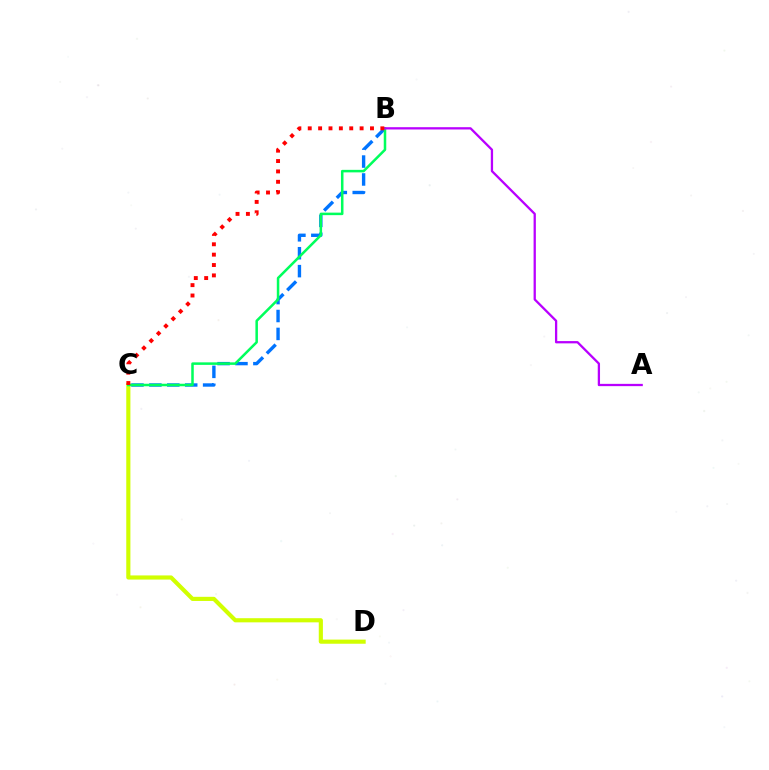{('B', 'C'): [{'color': '#0074ff', 'line_style': 'dashed', 'thickness': 2.43}, {'color': '#00ff5c', 'line_style': 'solid', 'thickness': 1.82}, {'color': '#ff0000', 'line_style': 'dotted', 'thickness': 2.82}], ('C', 'D'): [{'color': '#d1ff00', 'line_style': 'solid', 'thickness': 2.98}], ('A', 'B'): [{'color': '#b900ff', 'line_style': 'solid', 'thickness': 1.64}]}